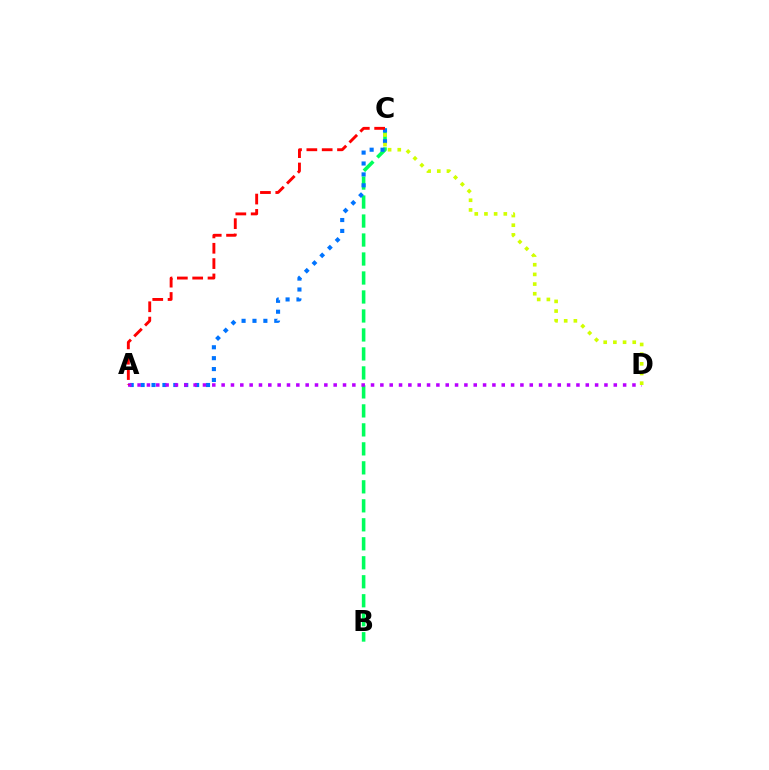{('B', 'C'): [{'color': '#00ff5c', 'line_style': 'dashed', 'thickness': 2.58}], ('A', 'C'): [{'color': '#0074ff', 'line_style': 'dotted', 'thickness': 2.96}, {'color': '#ff0000', 'line_style': 'dashed', 'thickness': 2.08}], ('A', 'D'): [{'color': '#b900ff', 'line_style': 'dotted', 'thickness': 2.54}], ('C', 'D'): [{'color': '#d1ff00', 'line_style': 'dotted', 'thickness': 2.63}]}